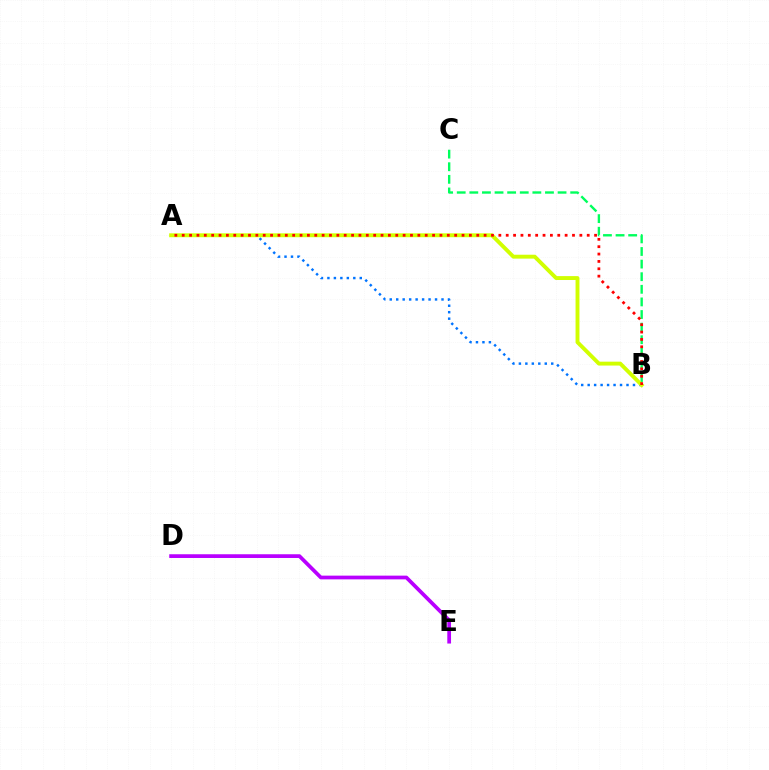{('A', 'B'): [{'color': '#0074ff', 'line_style': 'dotted', 'thickness': 1.76}, {'color': '#d1ff00', 'line_style': 'solid', 'thickness': 2.81}, {'color': '#ff0000', 'line_style': 'dotted', 'thickness': 2.0}], ('B', 'C'): [{'color': '#00ff5c', 'line_style': 'dashed', 'thickness': 1.71}], ('D', 'E'): [{'color': '#b900ff', 'line_style': 'solid', 'thickness': 2.68}]}